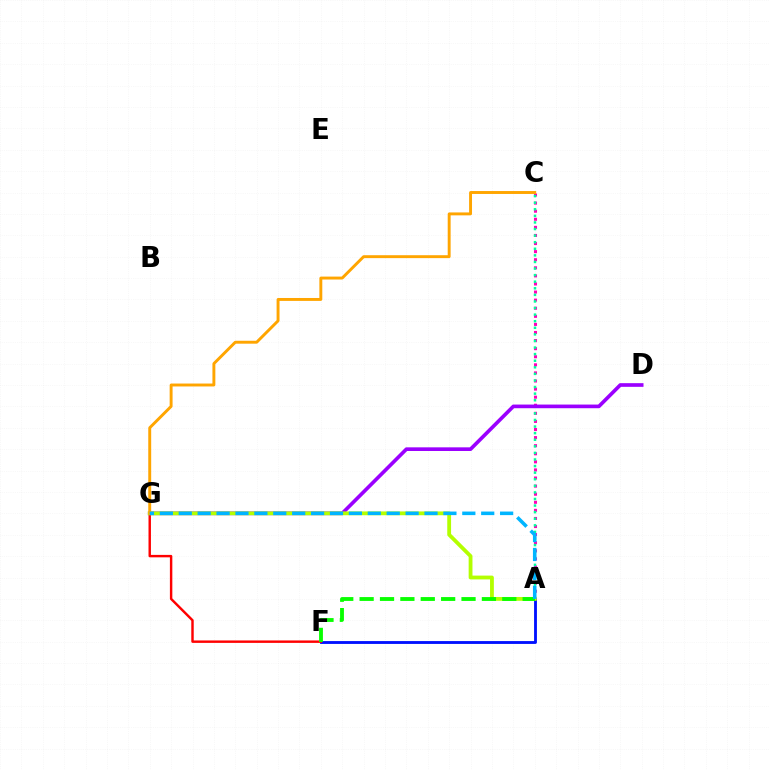{('A', 'F'): [{'color': '#0010ff', 'line_style': 'solid', 'thickness': 2.05}, {'color': '#08ff00', 'line_style': 'dashed', 'thickness': 2.77}], ('A', 'C'): [{'color': '#ff00bd', 'line_style': 'dotted', 'thickness': 2.2}, {'color': '#00ff9d', 'line_style': 'dotted', 'thickness': 1.79}], ('F', 'G'): [{'color': '#ff0000', 'line_style': 'solid', 'thickness': 1.75}], ('D', 'G'): [{'color': '#9b00ff', 'line_style': 'solid', 'thickness': 2.64}], ('A', 'G'): [{'color': '#b3ff00', 'line_style': 'solid', 'thickness': 2.74}, {'color': '#00b5ff', 'line_style': 'dashed', 'thickness': 2.57}], ('C', 'G'): [{'color': '#ffa500', 'line_style': 'solid', 'thickness': 2.1}]}